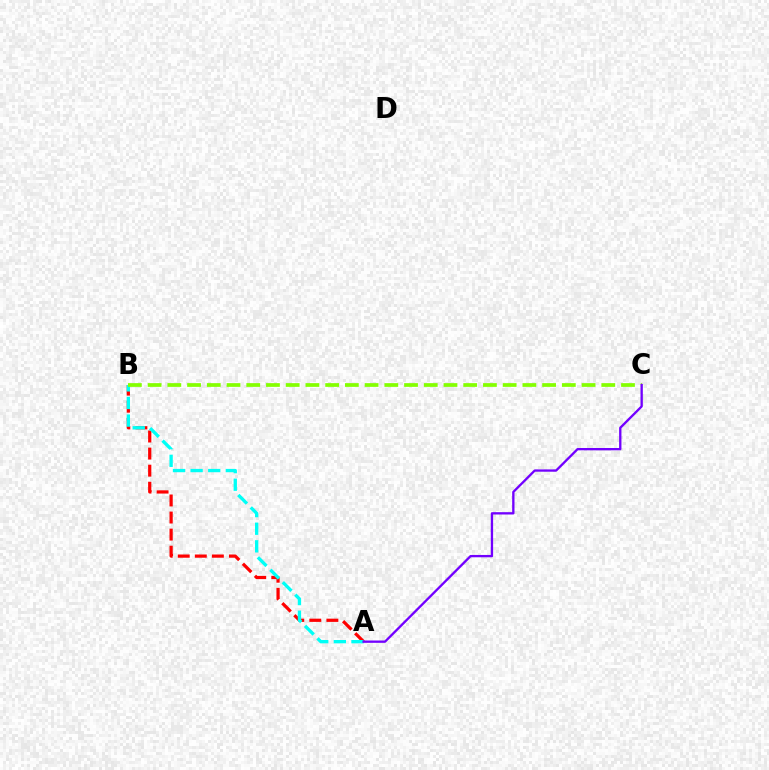{('A', 'B'): [{'color': '#ff0000', 'line_style': 'dashed', 'thickness': 2.32}, {'color': '#00fff6', 'line_style': 'dashed', 'thickness': 2.39}], ('B', 'C'): [{'color': '#84ff00', 'line_style': 'dashed', 'thickness': 2.68}], ('A', 'C'): [{'color': '#7200ff', 'line_style': 'solid', 'thickness': 1.67}]}